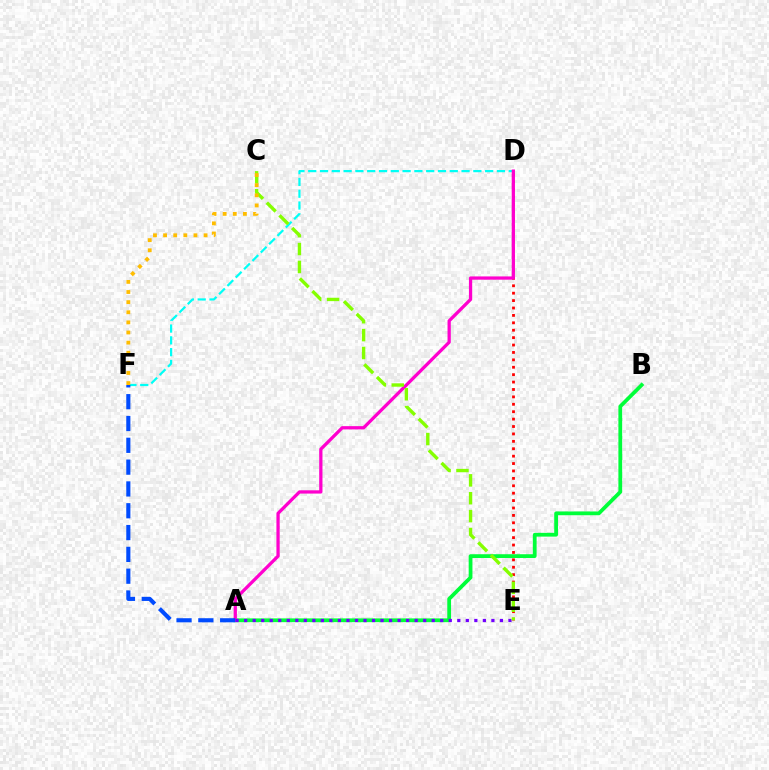{('A', 'B'): [{'color': '#00ff39', 'line_style': 'solid', 'thickness': 2.71}], ('D', 'F'): [{'color': '#00fff6', 'line_style': 'dashed', 'thickness': 1.6}], ('D', 'E'): [{'color': '#ff0000', 'line_style': 'dotted', 'thickness': 2.01}], ('A', 'D'): [{'color': '#ff00cf', 'line_style': 'solid', 'thickness': 2.35}], ('A', 'E'): [{'color': '#7200ff', 'line_style': 'dotted', 'thickness': 2.32}], ('C', 'E'): [{'color': '#84ff00', 'line_style': 'dashed', 'thickness': 2.43}], ('C', 'F'): [{'color': '#ffbd00', 'line_style': 'dotted', 'thickness': 2.75}], ('A', 'F'): [{'color': '#004bff', 'line_style': 'dashed', 'thickness': 2.96}]}